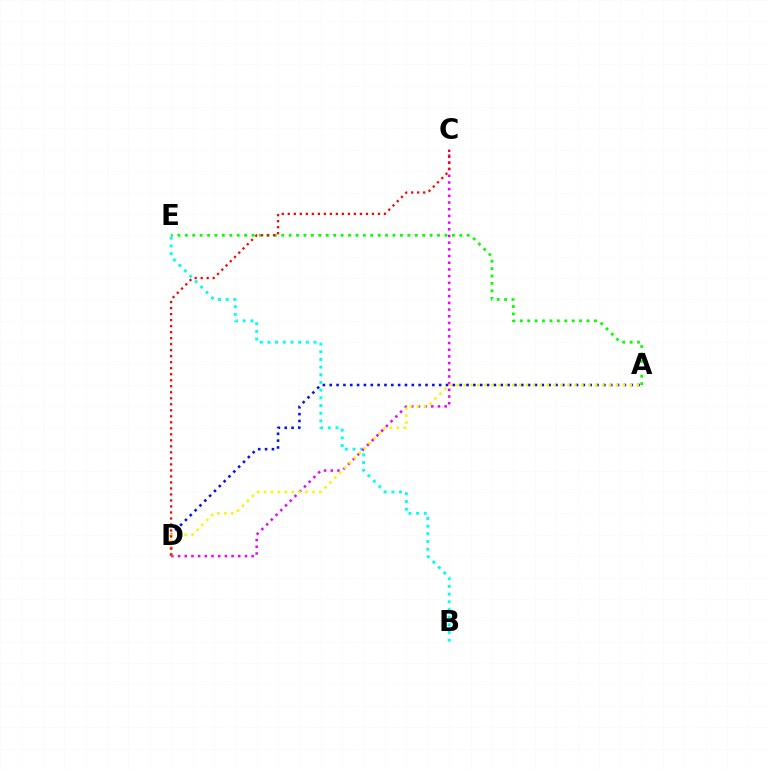{('A', 'D'): [{'color': '#0010ff', 'line_style': 'dotted', 'thickness': 1.86}, {'color': '#fcf500', 'line_style': 'dotted', 'thickness': 1.88}], ('B', 'E'): [{'color': '#00fff6', 'line_style': 'dotted', 'thickness': 2.09}], ('C', 'D'): [{'color': '#ee00ff', 'line_style': 'dotted', 'thickness': 1.82}, {'color': '#ff0000', 'line_style': 'dotted', 'thickness': 1.63}], ('A', 'E'): [{'color': '#08ff00', 'line_style': 'dotted', 'thickness': 2.02}]}